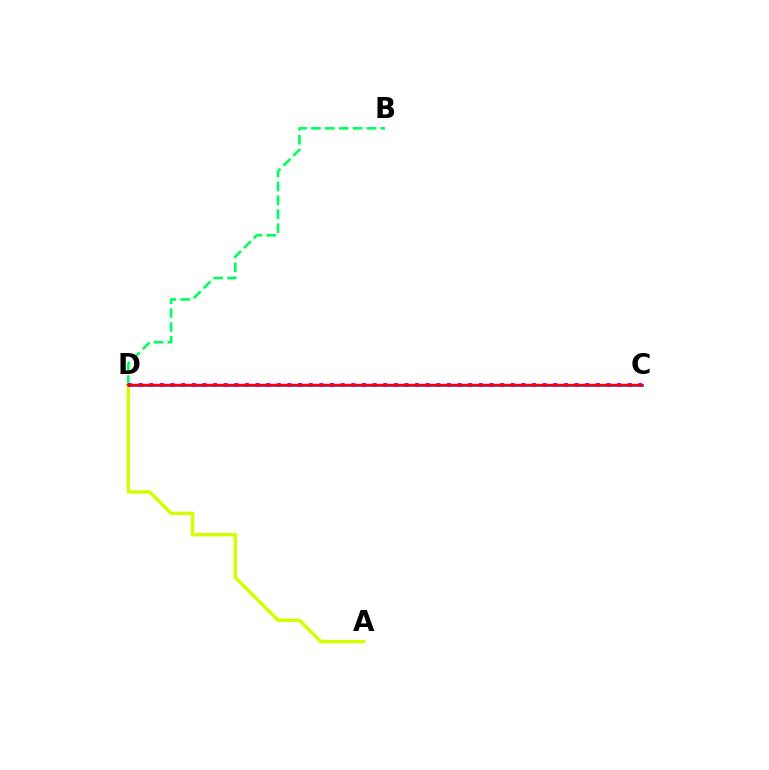{('C', 'D'): [{'color': '#0074ff', 'line_style': 'solid', 'thickness': 1.99}, {'color': '#b900ff', 'line_style': 'dotted', 'thickness': 2.89}, {'color': '#ff0000', 'line_style': 'solid', 'thickness': 1.71}], ('B', 'D'): [{'color': '#00ff5c', 'line_style': 'dashed', 'thickness': 1.89}], ('A', 'D'): [{'color': '#d1ff00', 'line_style': 'solid', 'thickness': 2.5}]}